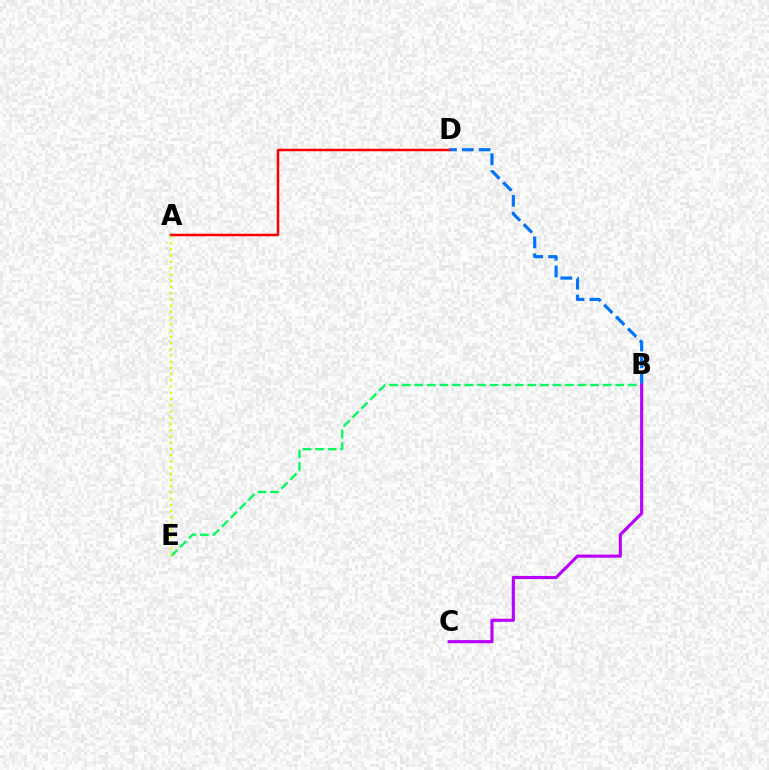{('B', 'D'): [{'color': '#0074ff', 'line_style': 'dashed', 'thickness': 2.28}], ('B', 'E'): [{'color': '#00ff5c', 'line_style': 'dashed', 'thickness': 1.71}], ('A', 'D'): [{'color': '#ff0000', 'line_style': 'solid', 'thickness': 1.79}], ('B', 'C'): [{'color': '#b900ff', 'line_style': 'solid', 'thickness': 2.26}], ('A', 'E'): [{'color': '#d1ff00', 'line_style': 'dotted', 'thickness': 1.69}]}